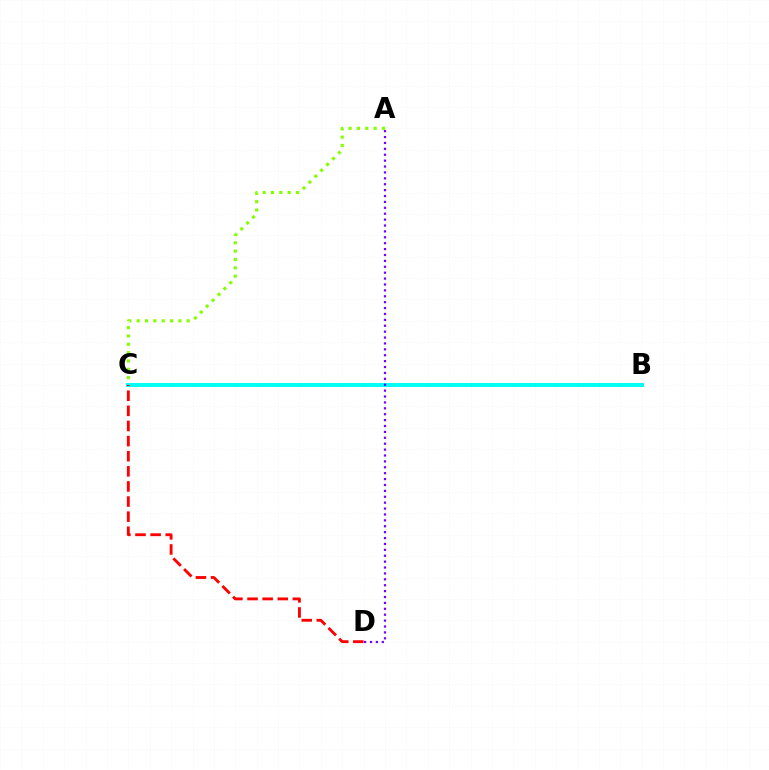{('A', 'C'): [{'color': '#84ff00', 'line_style': 'dotted', 'thickness': 2.26}], ('B', 'C'): [{'color': '#00fff6', 'line_style': 'solid', 'thickness': 2.87}], ('C', 'D'): [{'color': '#ff0000', 'line_style': 'dashed', 'thickness': 2.05}], ('A', 'D'): [{'color': '#7200ff', 'line_style': 'dotted', 'thickness': 1.6}]}